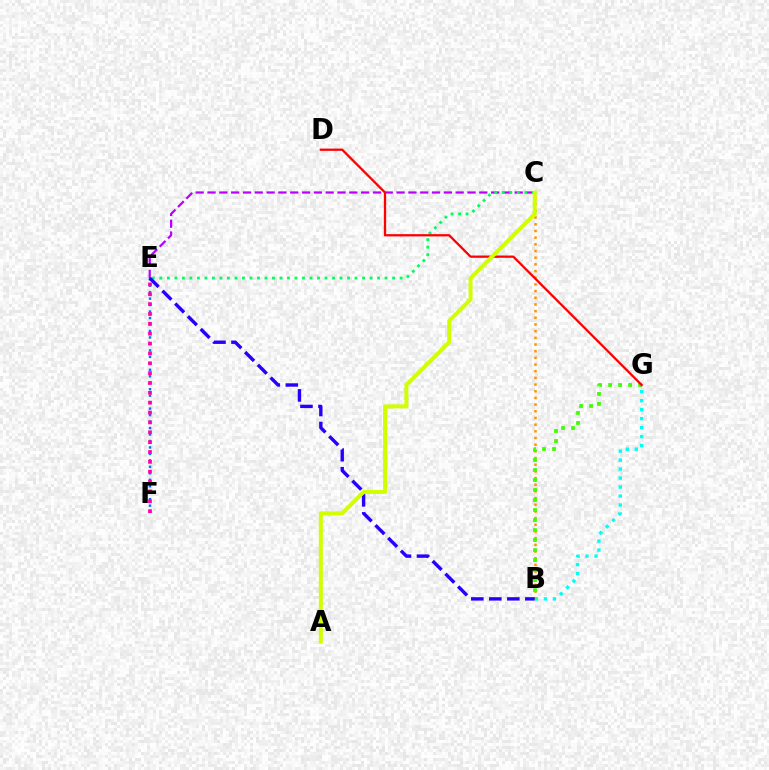{('C', 'E'): [{'color': '#b900ff', 'line_style': 'dashed', 'thickness': 1.61}, {'color': '#00ff5c', 'line_style': 'dotted', 'thickness': 2.04}], ('E', 'F'): [{'color': '#0074ff', 'line_style': 'dotted', 'thickness': 1.76}, {'color': '#ff00ac', 'line_style': 'dotted', 'thickness': 2.68}], ('B', 'C'): [{'color': '#ff9400', 'line_style': 'dotted', 'thickness': 1.81}], ('B', 'G'): [{'color': '#00fff6', 'line_style': 'dotted', 'thickness': 2.44}, {'color': '#3dff00', 'line_style': 'dotted', 'thickness': 2.72}], ('B', 'E'): [{'color': '#2500ff', 'line_style': 'dashed', 'thickness': 2.45}], ('D', 'G'): [{'color': '#ff0000', 'line_style': 'solid', 'thickness': 1.64}], ('A', 'C'): [{'color': '#d1ff00', 'line_style': 'solid', 'thickness': 2.87}]}